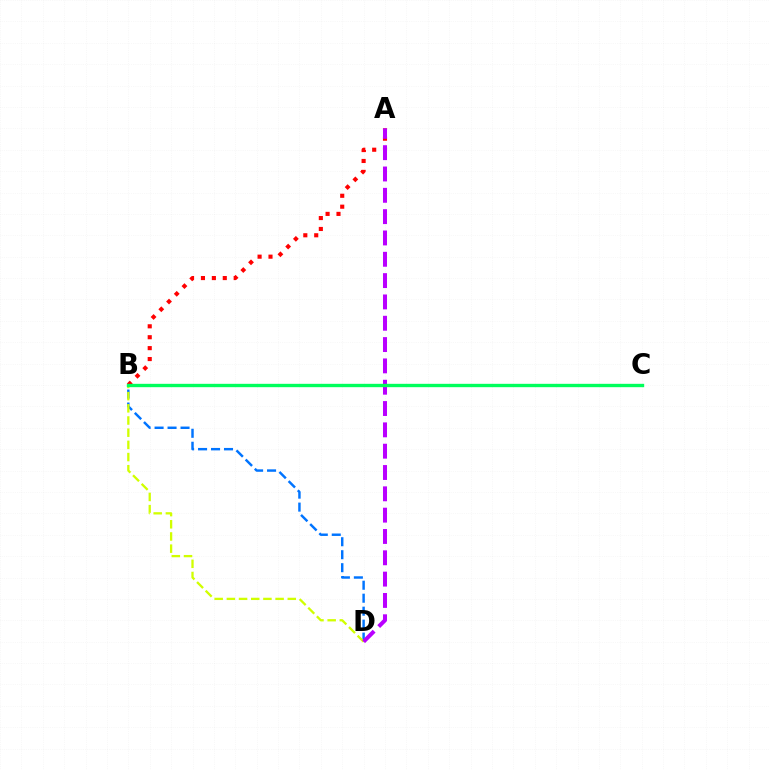{('A', 'B'): [{'color': '#ff0000', 'line_style': 'dotted', 'thickness': 2.97}], ('B', 'D'): [{'color': '#0074ff', 'line_style': 'dashed', 'thickness': 1.76}, {'color': '#d1ff00', 'line_style': 'dashed', 'thickness': 1.66}], ('A', 'D'): [{'color': '#b900ff', 'line_style': 'dashed', 'thickness': 2.9}], ('B', 'C'): [{'color': '#00ff5c', 'line_style': 'solid', 'thickness': 2.42}]}